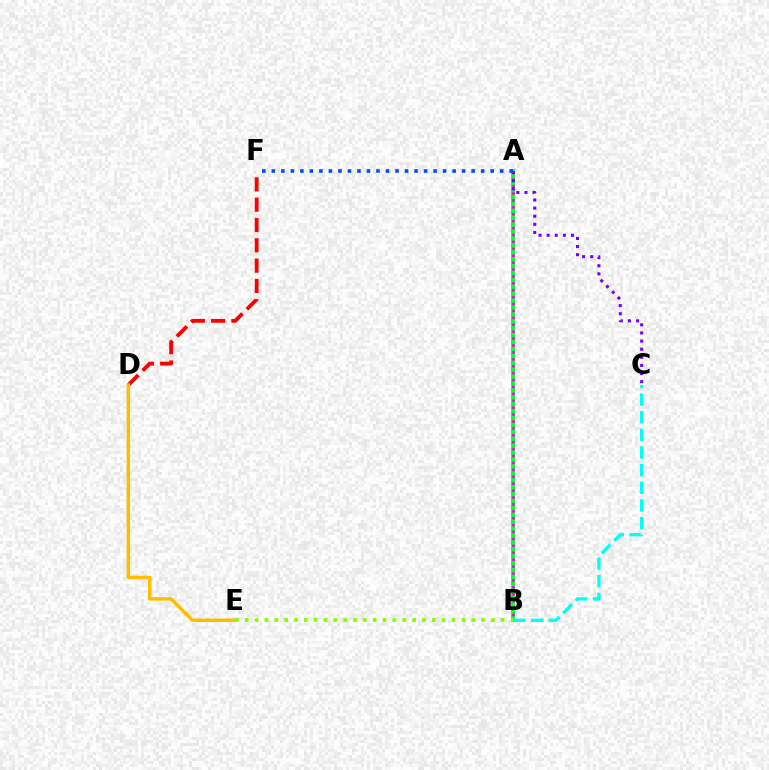{('D', 'F'): [{'color': '#ff0000', 'line_style': 'dashed', 'thickness': 2.76}], ('A', 'B'): [{'color': '#00ff39', 'line_style': 'solid', 'thickness': 2.8}, {'color': '#ff00cf', 'line_style': 'dotted', 'thickness': 1.88}], ('D', 'E'): [{'color': '#ffbd00', 'line_style': 'solid', 'thickness': 2.47}], ('B', 'E'): [{'color': '#84ff00', 'line_style': 'dotted', 'thickness': 2.68}], ('A', 'F'): [{'color': '#004bff', 'line_style': 'dotted', 'thickness': 2.59}], ('B', 'C'): [{'color': '#00fff6', 'line_style': 'dashed', 'thickness': 2.4}], ('A', 'C'): [{'color': '#7200ff', 'line_style': 'dotted', 'thickness': 2.21}]}